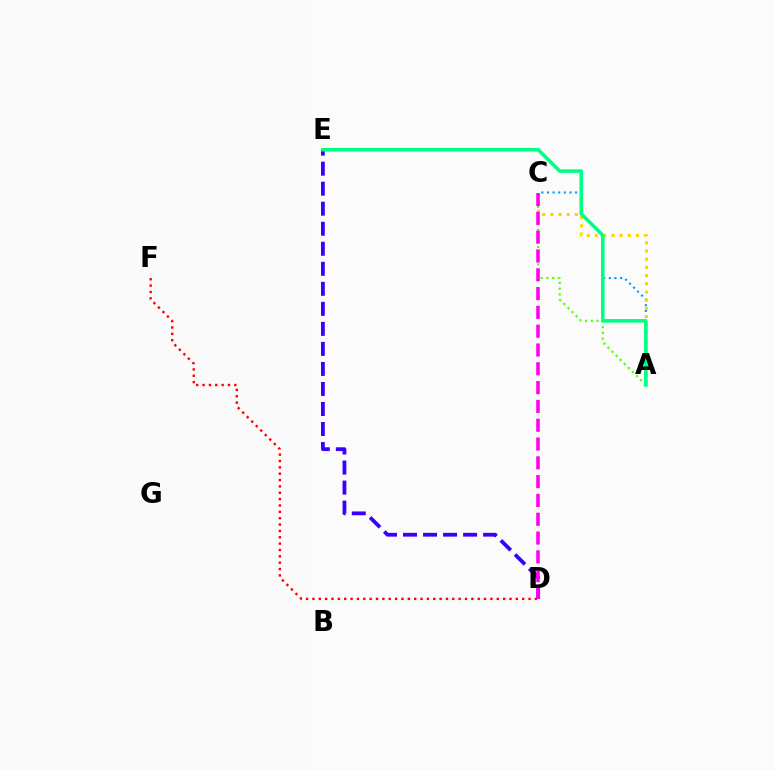{('A', 'C'): [{'color': '#009eff', 'line_style': 'dotted', 'thickness': 1.53}, {'color': '#ffd500', 'line_style': 'dotted', 'thickness': 2.23}, {'color': '#4fff00', 'line_style': 'dotted', 'thickness': 1.56}], ('D', 'F'): [{'color': '#ff0000', 'line_style': 'dotted', 'thickness': 1.73}], ('D', 'E'): [{'color': '#3700ff', 'line_style': 'dashed', 'thickness': 2.72}], ('C', 'D'): [{'color': '#ff00ed', 'line_style': 'dashed', 'thickness': 2.55}], ('A', 'E'): [{'color': '#00ff86', 'line_style': 'solid', 'thickness': 2.58}]}